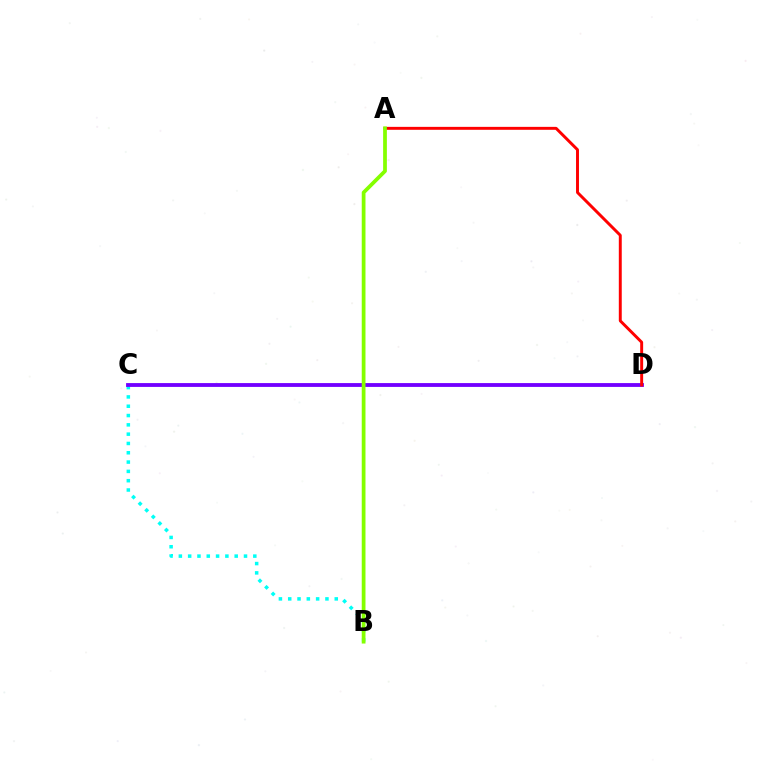{('B', 'C'): [{'color': '#00fff6', 'line_style': 'dotted', 'thickness': 2.53}], ('C', 'D'): [{'color': '#7200ff', 'line_style': 'solid', 'thickness': 2.76}], ('A', 'D'): [{'color': '#ff0000', 'line_style': 'solid', 'thickness': 2.11}], ('A', 'B'): [{'color': '#84ff00', 'line_style': 'solid', 'thickness': 2.7}]}